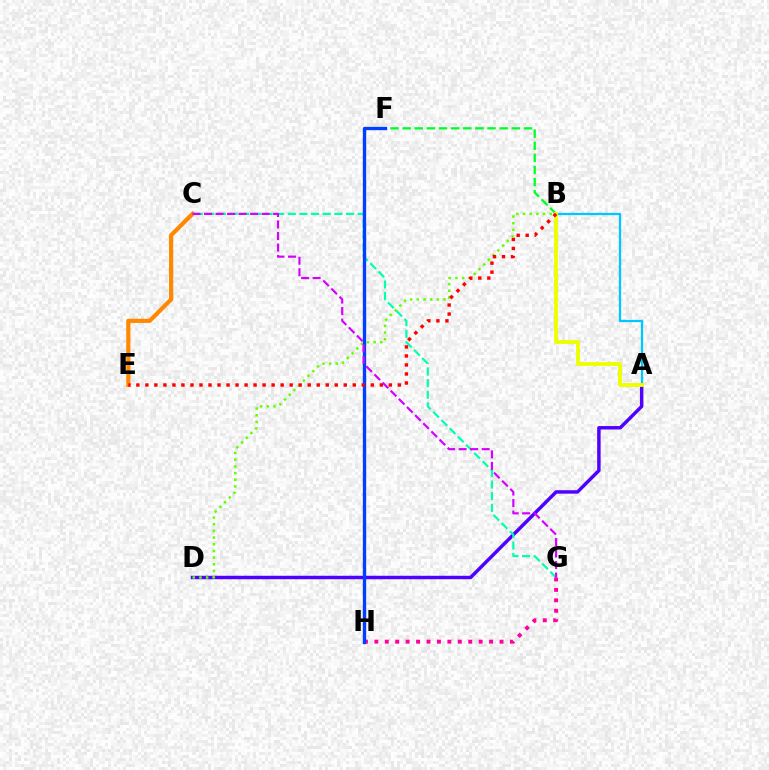{('A', 'D'): [{'color': '#4f00ff', 'line_style': 'solid', 'thickness': 2.49}], ('C', 'G'): [{'color': '#00ffaf', 'line_style': 'dashed', 'thickness': 1.58}, {'color': '#d600ff', 'line_style': 'dashed', 'thickness': 1.56}], ('B', 'D'): [{'color': '#66ff00', 'line_style': 'dotted', 'thickness': 1.81}], ('B', 'F'): [{'color': '#00ff27', 'line_style': 'dashed', 'thickness': 1.65}], ('A', 'B'): [{'color': '#00c7ff', 'line_style': 'solid', 'thickness': 1.62}, {'color': '#eeff00', 'line_style': 'solid', 'thickness': 2.79}], ('G', 'H'): [{'color': '#ff00a0', 'line_style': 'dotted', 'thickness': 2.83}], ('C', 'E'): [{'color': '#ff8800', 'line_style': 'solid', 'thickness': 3.0}], ('F', 'H'): [{'color': '#003fff', 'line_style': 'solid', 'thickness': 2.41}], ('B', 'E'): [{'color': '#ff0000', 'line_style': 'dotted', 'thickness': 2.45}]}